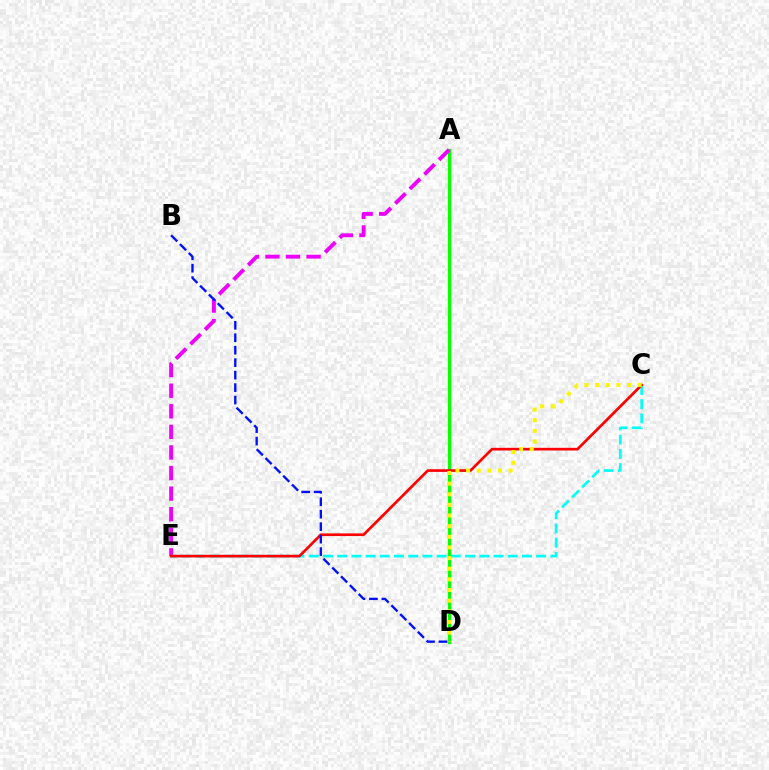{('C', 'E'): [{'color': '#00fff6', 'line_style': 'dashed', 'thickness': 1.93}, {'color': '#ff0000', 'line_style': 'solid', 'thickness': 1.93}], ('A', 'D'): [{'color': '#08ff00', 'line_style': 'solid', 'thickness': 2.35}], ('A', 'E'): [{'color': '#ee00ff', 'line_style': 'dashed', 'thickness': 2.8}], ('C', 'D'): [{'color': '#fcf500', 'line_style': 'dotted', 'thickness': 2.89}], ('B', 'D'): [{'color': '#0010ff', 'line_style': 'dashed', 'thickness': 1.69}]}